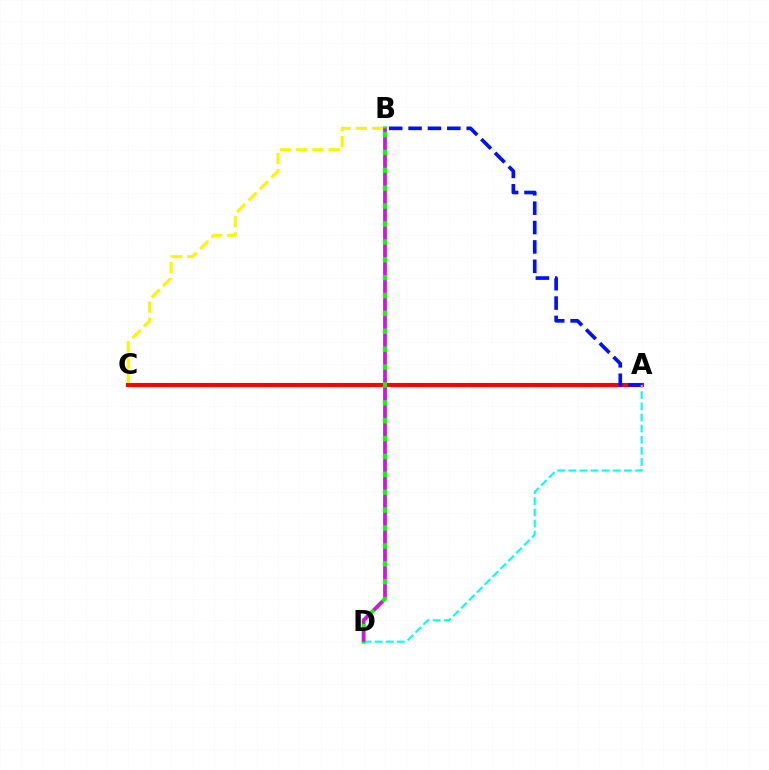{('B', 'C'): [{'color': '#fcf500', 'line_style': 'dashed', 'thickness': 2.2}], ('A', 'C'): [{'color': '#ff0000', 'line_style': 'solid', 'thickness': 2.97}], ('A', 'B'): [{'color': '#0010ff', 'line_style': 'dashed', 'thickness': 2.63}], ('A', 'D'): [{'color': '#00fff6', 'line_style': 'dashed', 'thickness': 1.51}], ('B', 'D'): [{'color': '#08ff00', 'line_style': 'solid', 'thickness': 2.85}, {'color': '#ee00ff', 'line_style': 'dashed', 'thickness': 2.43}]}